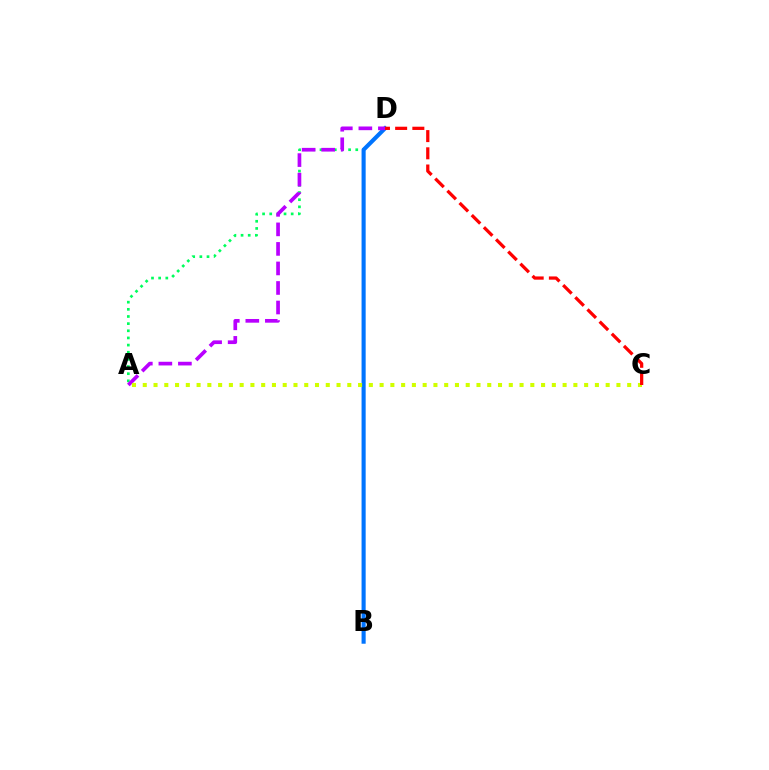{('A', 'D'): [{'color': '#00ff5c', 'line_style': 'dotted', 'thickness': 1.94}, {'color': '#b900ff', 'line_style': 'dashed', 'thickness': 2.65}], ('B', 'D'): [{'color': '#0074ff', 'line_style': 'solid', 'thickness': 2.96}], ('A', 'C'): [{'color': '#d1ff00', 'line_style': 'dotted', 'thickness': 2.92}], ('C', 'D'): [{'color': '#ff0000', 'line_style': 'dashed', 'thickness': 2.34}]}